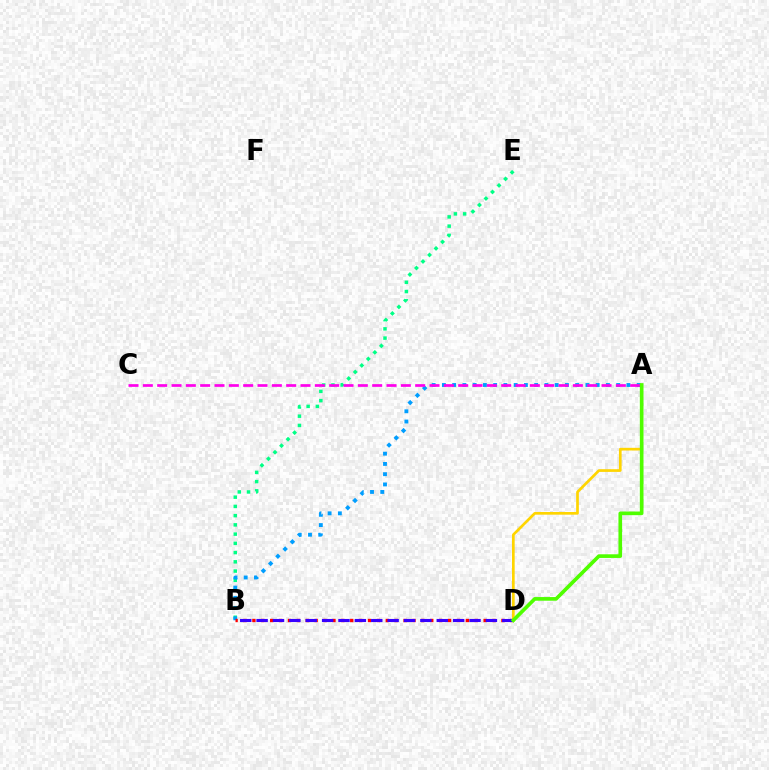{('B', 'E'): [{'color': '#00ff86', 'line_style': 'dotted', 'thickness': 2.51}], ('A', 'B'): [{'color': '#009eff', 'line_style': 'dotted', 'thickness': 2.79}], ('A', 'C'): [{'color': '#ff00ed', 'line_style': 'dashed', 'thickness': 1.95}], ('B', 'D'): [{'color': '#ff0000', 'line_style': 'dotted', 'thickness': 2.42}, {'color': '#3700ff', 'line_style': 'dashed', 'thickness': 2.22}], ('A', 'D'): [{'color': '#ffd500', 'line_style': 'solid', 'thickness': 1.93}, {'color': '#4fff00', 'line_style': 'solid', 'thickness': 2.63}]}